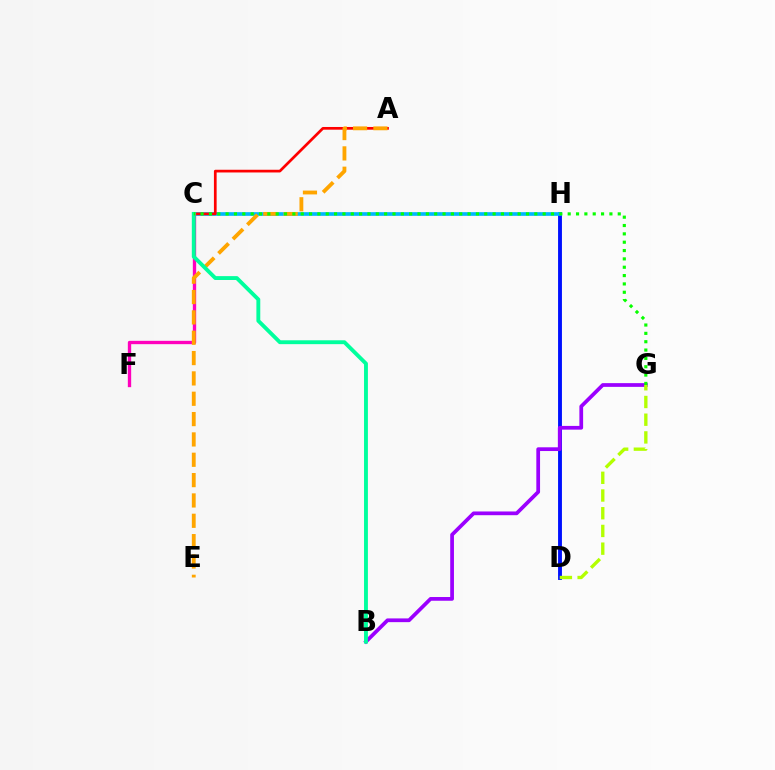{('D', 'H'): [{'color': '#0010ff', 'line_style': 'solid', 'thickness': 2.79}], ('B', 'G'): [{'color': '#9b00ff', 'line_style': 'solid', 'thickness': 2.69}], ('C', 'H'): [{'color': '#00b5ff', 'line_style': 'solid', 'thickness': 2.64}], ('A', 'C'): [{'color': '#ff0000', 'line_style': 'solid', 'thickness': 1.95}], ('C', 'F'): [{'color': '#ff00bd', 'line_style': 'solid', 'thickness': 2.4}], ('A', 'E'): [{'color': '#ffa500', 'line_style': 'dashed', 'thickness': 2.76}], ('B', 'C'): [{'color': '#00ff9d', 'line_style': 'solid', 'thickness': 2.79}], ('D', 'G'): [{'color': '#b3ff00', 'line_style': 'dashed', 'thickness': 2.41}], ('C', 'G'): [{'color': '#08ff00', 'line_style': 'dotted', 'thickness': 2.27}]}